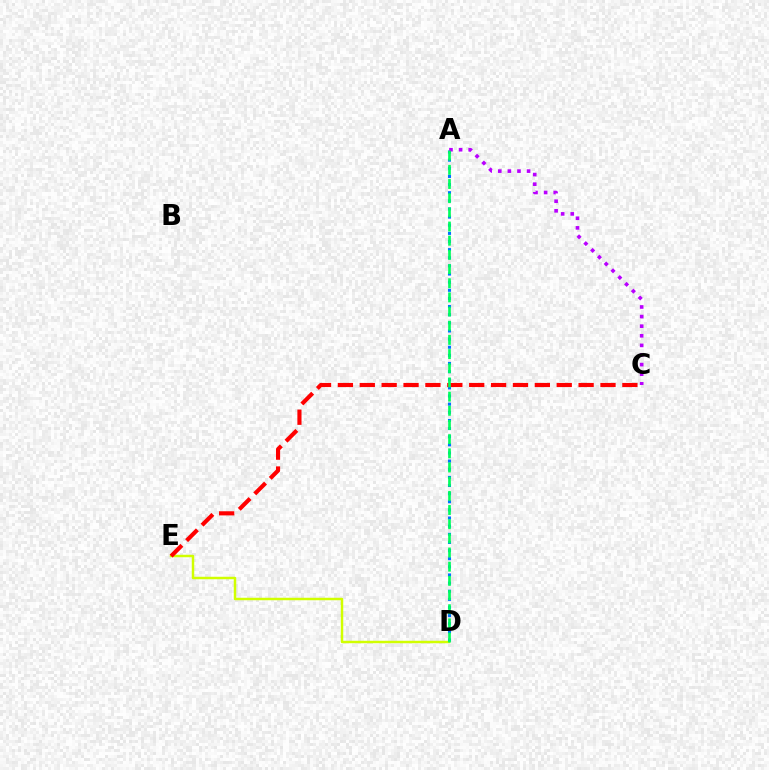{('D', 'E'): [{'color': '#d1ff00', 'line_style': 'solid', 'thickness': 1.78}], ('A', 'D'): [{'color': '#0074ff', 'line_style': 'dotted', 'thickness': 2.21}, {'color': '#00ff5c', 'line_style': 'dashed', 'thickness': 1.93}], ('A', 'C'): [{'color': '#b900ff', 'line_style': 'dotted', 'thickness': 2.61}], ('C', 'E'): [{'color': '#ff0000', 'line_style': 'dashed', 'thickness': 2.97}]}